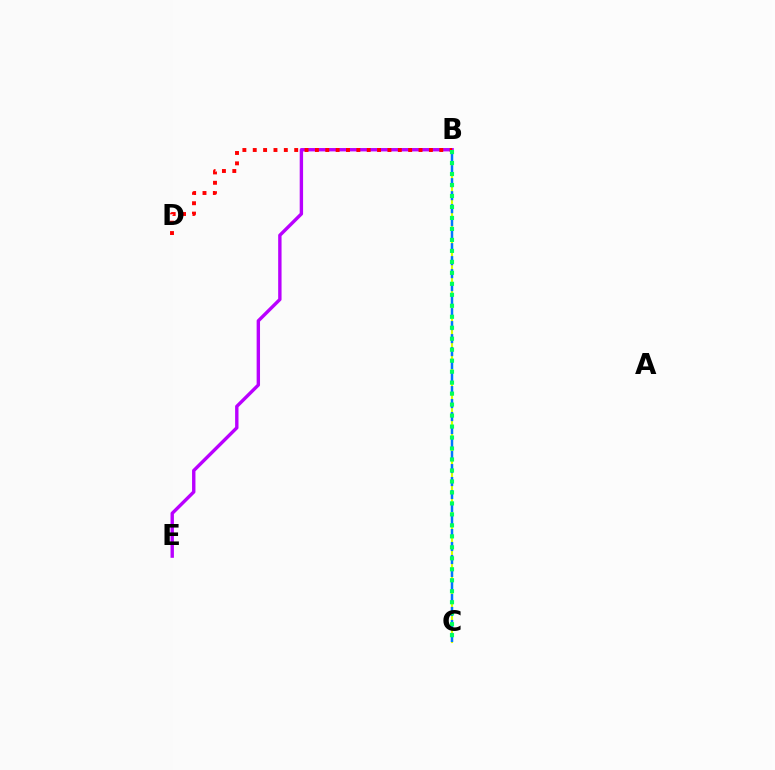{('B', 'C'): [{'color': '#d1ff00', 'line_style': 'solid', 'thickness': 1.54}, {'color': '#0074ff', 'line_style': 'dashed', 'thickness': 1.77}, {'color': '#00ff5c', 'line_style': 'dotted', 'thickness': 2.98}], ('B', 'E'): [{'color': '#b900ff', 'line_style': 'solid', 'thickness': 2.44}], ('B', 'D'): [{'color': '#ff0000', 'line_style': 'dotted', 'thickness': 2.82}]}